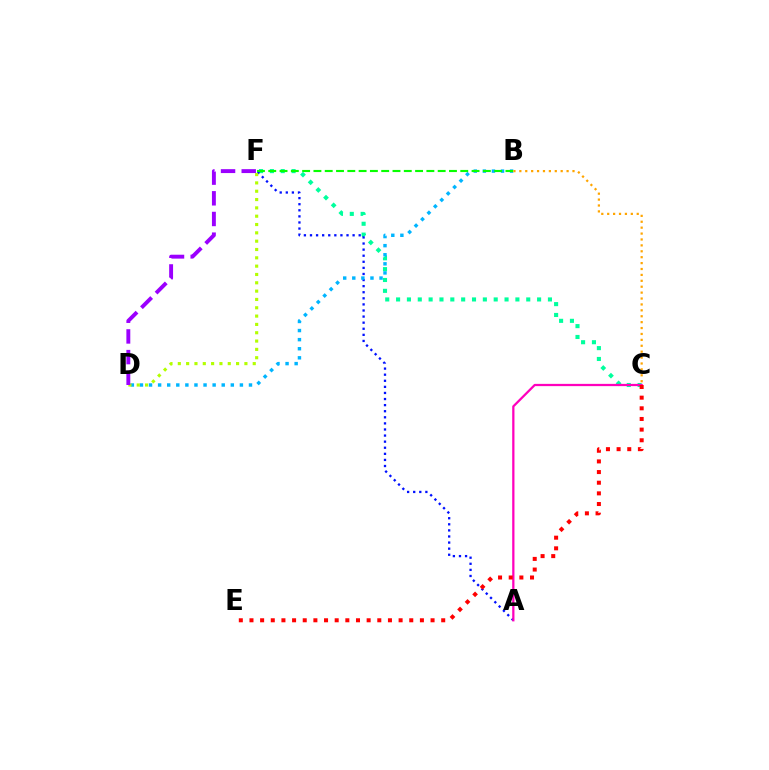{('C', 'F'): [{'color': '#00ff9d', 'line_style': 'dotted', 'thickness': 2.95}], ('A', 'F'): [{'color': '#0010ff', 'line_style': 'dotted', 'thickness': 1.65}], ('A', 'C'): [{'color': '#ff00bd', 'line_style': 'solid', 'thickness': 1.63}], ('B', 'D'): [{'color': '#00b5ff', 'line_style': 'dotted', 'thickness': 2.47}], ('B', 'F'): [{'color': '#08ff00', 'line_style': 'dashed', 'thickness': 1.53}], ('D', 'F'): [{'color': '#b3ff00', 'line_style': 'dotted', 'thickness': 2.26}, {'color': '#9b00ff', 'line_style': 'dashed', 'thickness': 2.81}], ('C', 'E'): [{'color': '#ff0000', 'line_style': 'dotted', 'thickness': 2.89}], ('B', 'C'): [{'color': '#ffa500', 'line_style': 'dotted', 'thickness': 1.6}]}